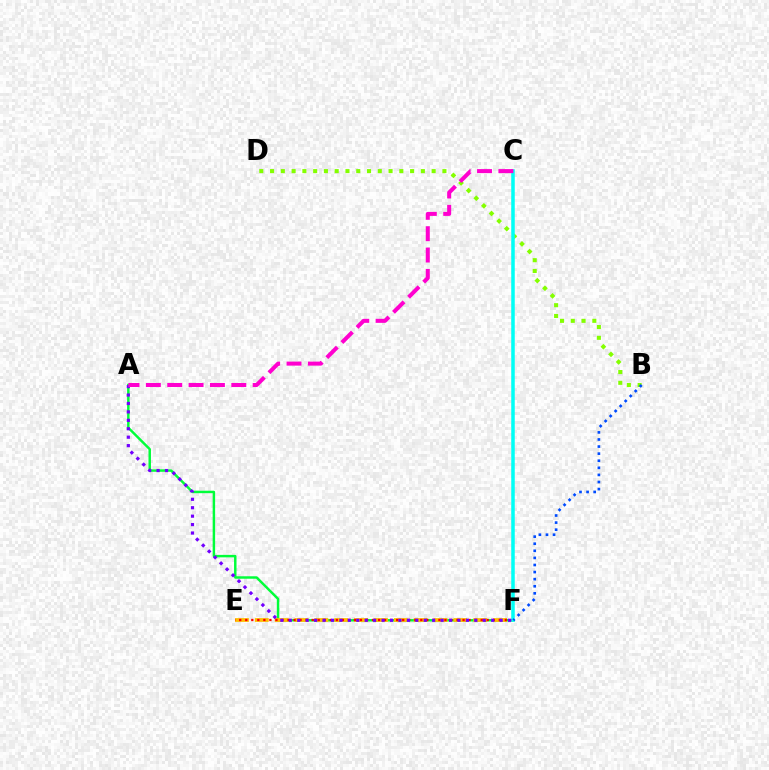{('A', 'F'): [{'color': '#00ff39', 'line_style': 'solid', 'thickness': 1.77}, {'color': '#7200ff', 'line_style': 'dotted', 'thickness': 2.29}], ('B', 'D'): [{'color': '#84ff00', 'line_style': 'dotted', 'thickness': 2.93}], ('E', 'F'): [{'color': '#ffbd00', 'line_style': 'dashed', 'thickness': 2.7}, {'color': '#ff0000', 'line_style': 'dotted', 'thickness': 1.64}], ('C', 'F'): [{'color': '#00fff6', 'line_style': 'solid', 'thickness': 2.53}], ('B', 'F'): [{'color': '#004bff', 'line_style': 'dotted', 'thickness': 1.93}], ('A', 'C'): [{'color': '#ff00cf', 'line_style': 'dashed', 'thickness': 2.9}]}